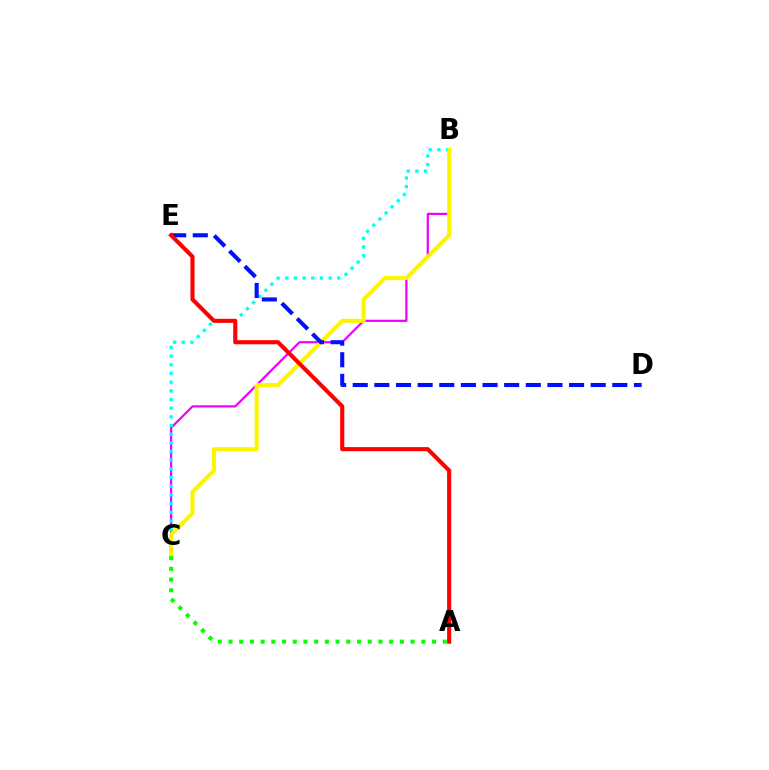{('B', 'C'): [{'color': '#ee00ff', 'line_style': 'solid', 'thickness': 1.59}, {'color': '#00fff6', 'line_style': 'dotted', 'thickness': 2.36}, {'color': '#fcf500', 'line_style': 'solid', 'thickness': 2.93}], ('A', 'C'): [{'color': '#08ff00', 'line_style': 'dotted', 'thickness': 2.91}], ('D', 'E'): [{'color': '#0010ff', 'line_style': 'dashed', 'thickness': 2.94}], ('A', 'E'): [{'color': '#ff0000', 'line_style': 'solid', 'thickness': 2.96}]}